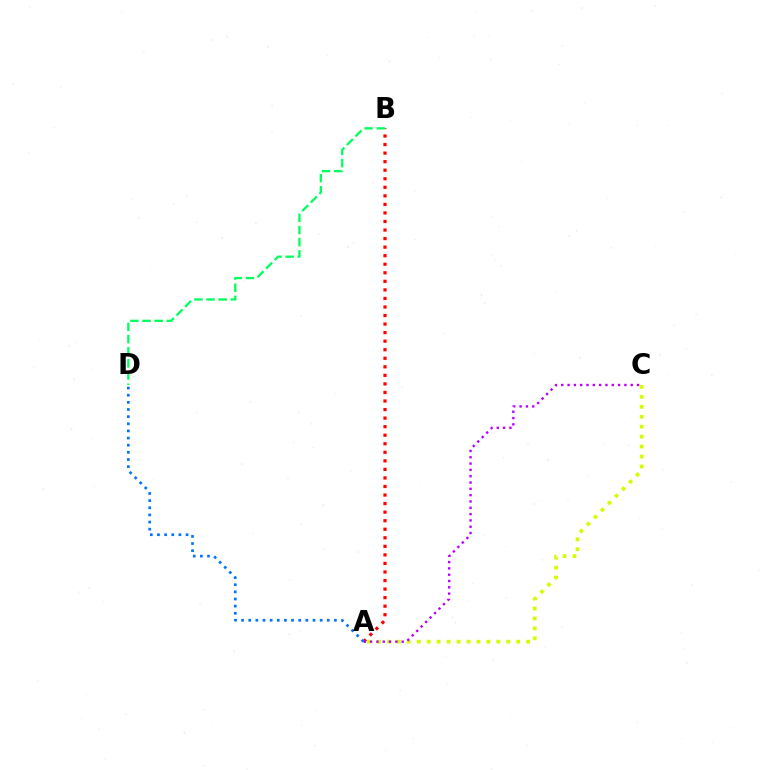{('A', 'B'): [{'color': '#ff0000', 'line_style': 'dotted', 'thickness': 2.32}], ('A', 'C'): [{'color': '#d1ff00', 'line_style': 'dotted', 'thickness': 2.7}, {'color': '#b900ff', 'line_style': 'dotted', 'thickness': 1.72}], ('A', 'D'): [{'color': '#0074ff', 'line_style': 'dotted', 'thickness': 1.94}], ('B', 'D'): [{'color': '#00ff5c', 'line_style': 'dashed', 'thickness': 1.65}]}